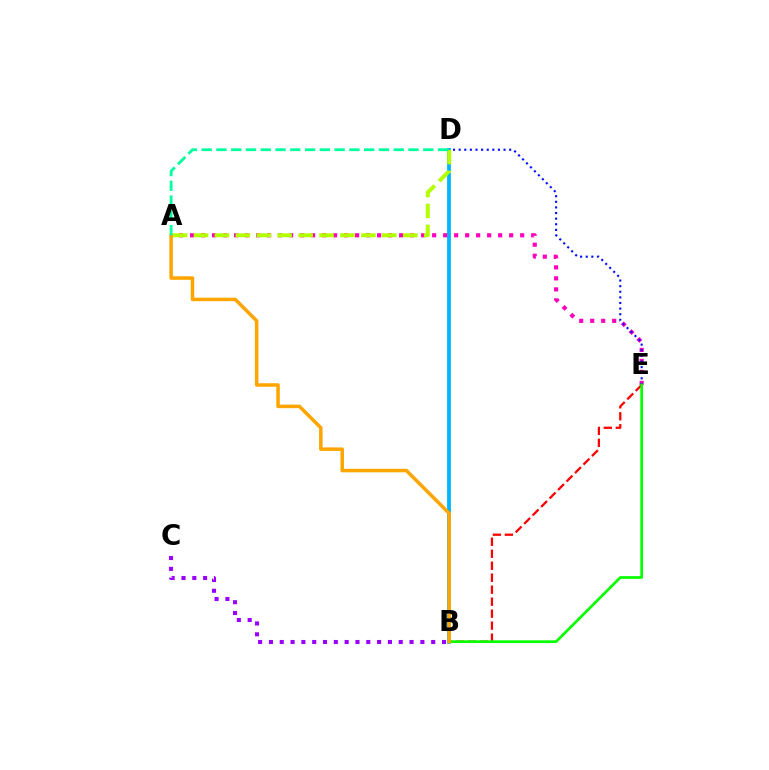{('B', 'D'): [{'color': '#00b5ff', 'line_style': 'solid', 'thickness': 2.72}], ('A', 'E'): [{'color': '#ff00bd', 'line_style': 'dotted', 'thickness': 2.99}], ('B', 'C'): [{'color': '#9b00ff', 'line_style': 'dotted', 'thickness': 2.94}], ('D', 'E'): [{'color': '#0010ff', 'line_style': 'dotted', 'thickness': 1.52}], ('B', 'E'): [{'color': '#ff0000', 'line_style': 'dashed', 'thickness': 1.63}, {'color': '#08ff00', 'line_style': 'solid', 'thickness': 1.95}], ('A', 'D'): [{'color': '#b3ff00', 'line_style': 'dashed', 'thickness': 2.84}, {'color': '#00ff9d', 'line_style': 'dashed', 'thickness': 2.01}], ('A', 'B'): [{'color': '#ffa500', 'line_style': 'solid', 'thickness': 2.53}]}